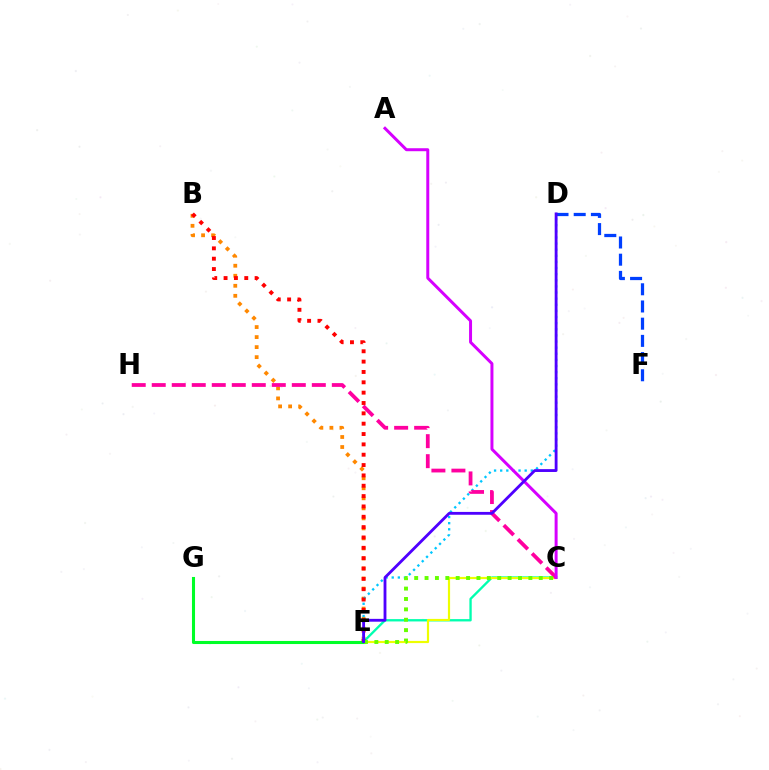{('B', 'E'): [{'color': '#ff8800', 'line_style': 'dotted', 'thickness': 2.72}, {'color': '#ff0000', 'line_style': 'dotted', 'thickness': 2.81}], ('C', 'E'): [{'color': '#00ffaf', 'line_style': 'solid', 'thickness': 1.68}, {'color': '#eeff00', 'line_style': 'solid', 'thickness': 1.57}, {'color': '#66ff00', 'line_style': 'dotted', 'thickness': 2.82}], ('D', 'F'): [{'color': '#003fff', 'line_style': 'dashed', 'thickness': 2.34}], ('D', 'E'): [{'color': '#00c7ff', 'line_style': 'dotted', 'thickness': 1.66}, {'color': '#4f00ff', 'line_style': 'solid', 'thickness': 2.04}], ('C', 'H'): [{'color': '#ff00a0', 'line_style': 'dashed', 'thickness': 2.72}], ('E', 'G'): [{'color': '#00ff27', 'line_style': 'solid', 'thickness': 2.21}], ('A', 'C'): [{'color': '#d600ff', 'line_style': 'solid', 'thickness': 2.15}]}